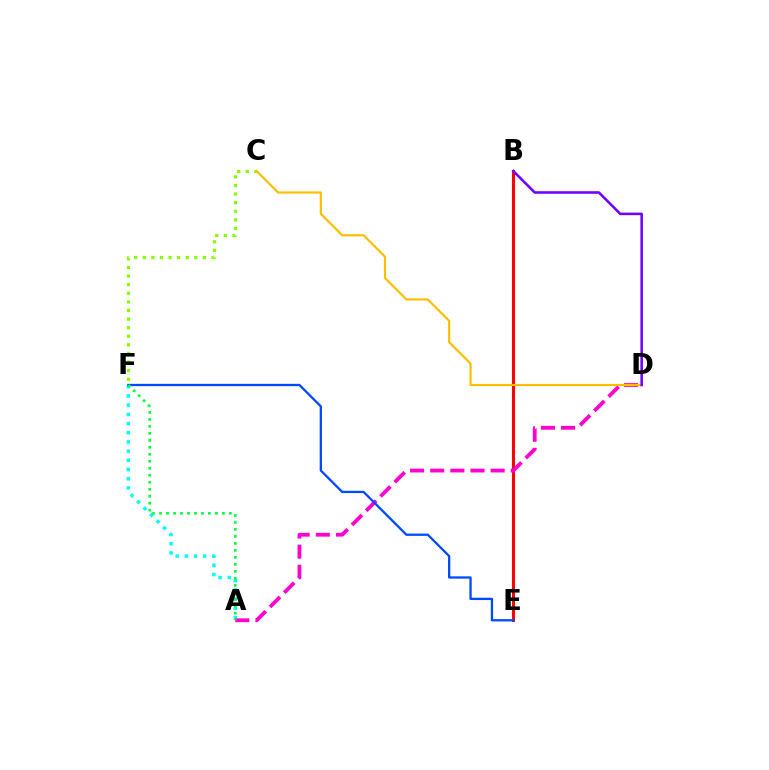{('A', 'F'): [{'color': '#00fff6', 'line_style': 'dotted', 'thickness': 2.5}, {'color': '#00ff39', 'line_style': 'dotted', 'thickness': 1.9}], ('B', 'E'): [{'color': '#ff0000', 'line_style': 'solid', 'thickness': 2.2}], ('A', 'D'): [{'color': '#ff00cf', 'line_style': 'dashed', 'thickness': 2.74}], ('C', 'F'): [{'color': '#84ff00', 'line_style': 'dotted', 'thickness': 2.33}], ('C', 'D'): [{'color': '#ffbd00', 'line_style': 'solid', 'thickness': 1.56}], ('E', 'F'): [{'color': '#004bff', 'line_style': 'solid', 'thickness': 1.66}], ('B', 'D'): [{'color': '#7200ff', 'line_style': 'solid', 'thickness': 1.85}]}